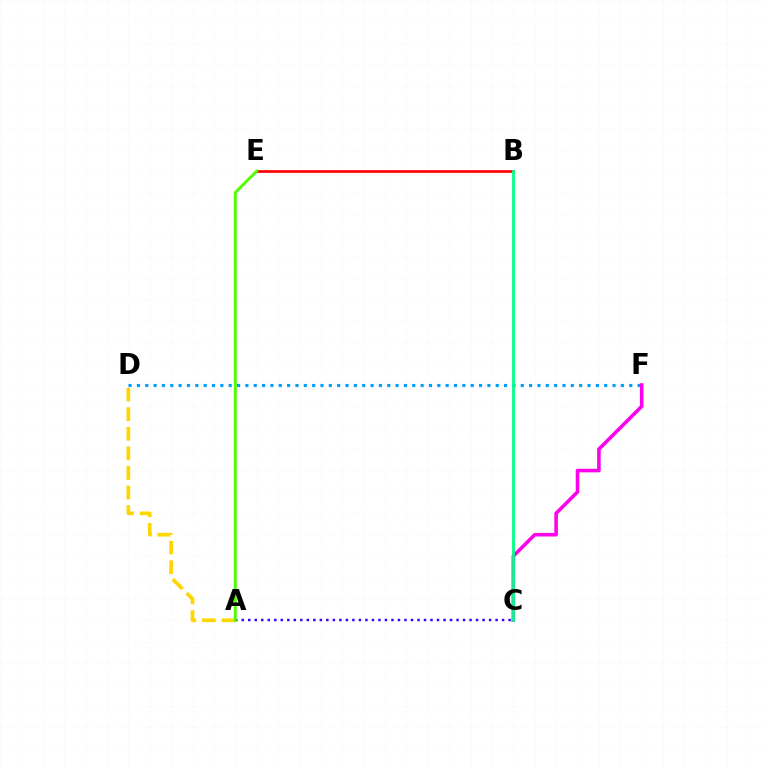{('A', 'C'): [{'color': '#3700ff', 'line_style': 'dotted', 'thickness': 1.77}], ('D', 'F'): [{'color': '#009eff', 'line_style': 'dotted', 'thickness': 2.27}], ('A', 'D'): [{'color': '#ffd500', 'line_style': 'dashed', 'thickness': 2.66}], ('B', 'E'): [{'color': '#ff0000', 'line_style': 'solid', 'thickness': 1.95}], ('A', 'E'): [{'color': '#4fff00', 'line_style': 'solid', 'thickness': 2.09}], ('C', 'F'): [{'color': '#ff00ed', 'line_style': 'solid', 'thickness': 2.56}], ('B', 'C'): [{'color': '#00ff86', 'line_style': 'solid', 'thickness': 2.0}]}